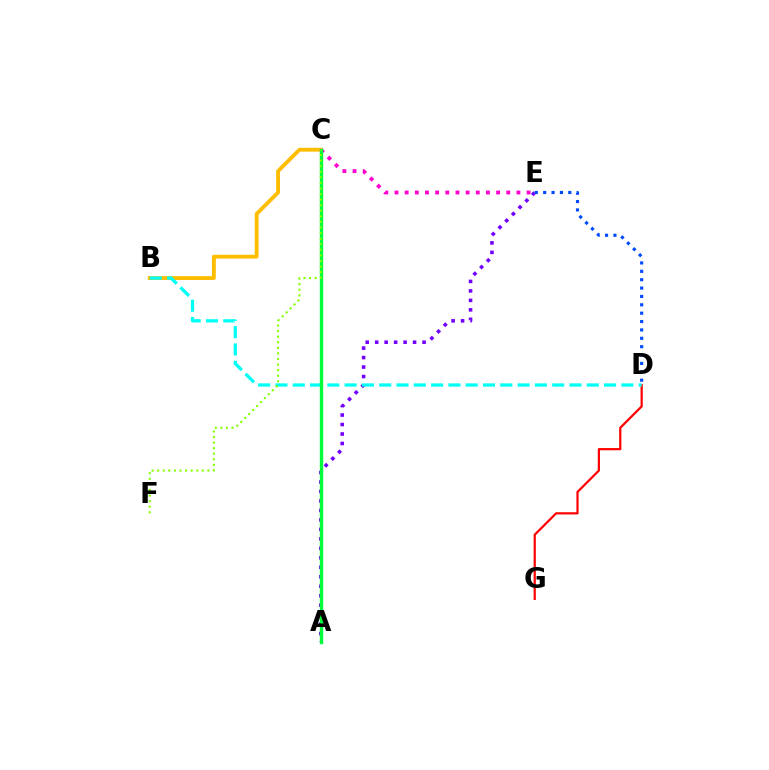{('B', 'C'): [{'color': '#ffbd00', 'line_style': 'solid', 'thickness': 2.76}], ('D', 'G'): [{'color': '#ff0000', 'line_style': 'solid', 'thickness': 1.59}], ('A', 'E'): [{'color': '#7200ff', 'line_style': 'dotted', 'thickness': 2.57}], ('D', 'E'): [{'color': '#004bff', 'line_style': 'dotted', 'thickness': 2.28}], ('C', 'E'): [{'color': '#ff00cf', 'line_style': 'dotted', 'thickness': 2.76}], ('B', 'D'): [{'color': '#00fff6', 'line_style': 'dashed', 'thickness': 2.35}], ('A', 'C'): [{'color': '#00ff39', 'line_style': 'solid', 'thickness': 2.44}], ('C', 'F'): [{'color': '#84ff00', 'line_style': 'dotted', 'thickness': 1.52}]}